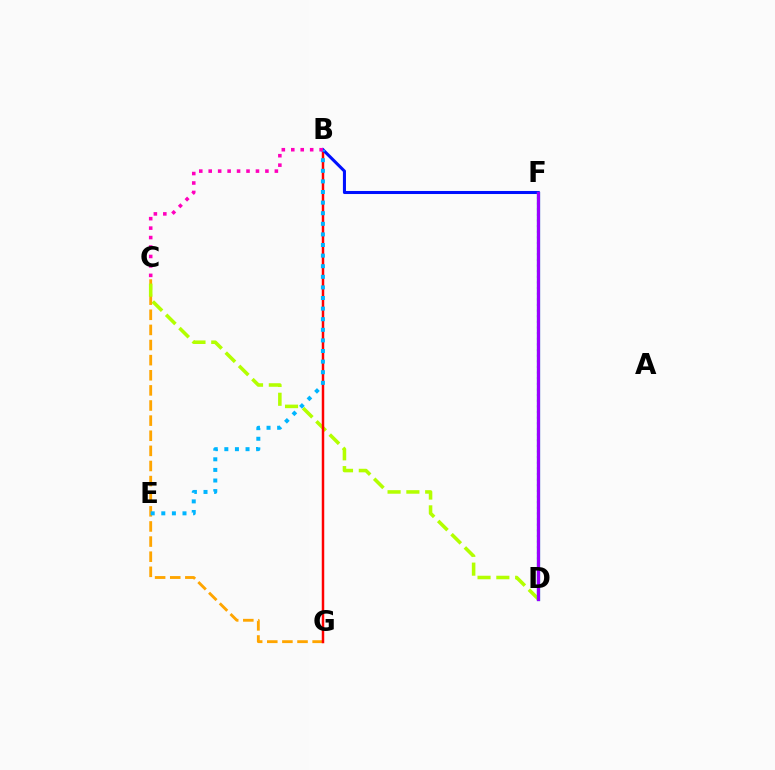{('C', 'G'): [{'color': '#ffa500', 'line_style': 'dashed', 'thickness': 2.05}], ('C', 'D'): [{'color': '#b3ff00', 'line_style': 'dashed', 'thickness': 2.55}], ('B', 'G'): [{'color': '#ff0000', 'line_style': 'solid', 'thickness': 1.78}], ('D', 'F'): [{'color': '#08ff00', 'line_style': 'dotted', 'thickness': 1.53}, {'color': '#00ff9d', 'line_style': 'solid', 'thickness': 2.33}, {'color': '#9b00ff', 'line_style': 'solid', 'thickness': 2.33}], ('B', 'F'): [{'color': '#0010ff', 'line_style': 'solid', 'thickness': 2.2}], ('B', 'E'): [{'color': '#00b5ff', 'line_style': 'dotted', 'thickness': 2.88}], ('B', 'C'): [{'color': '#ff00bd', 'line_style': 'dotted', 'thickness': 2.57}]}